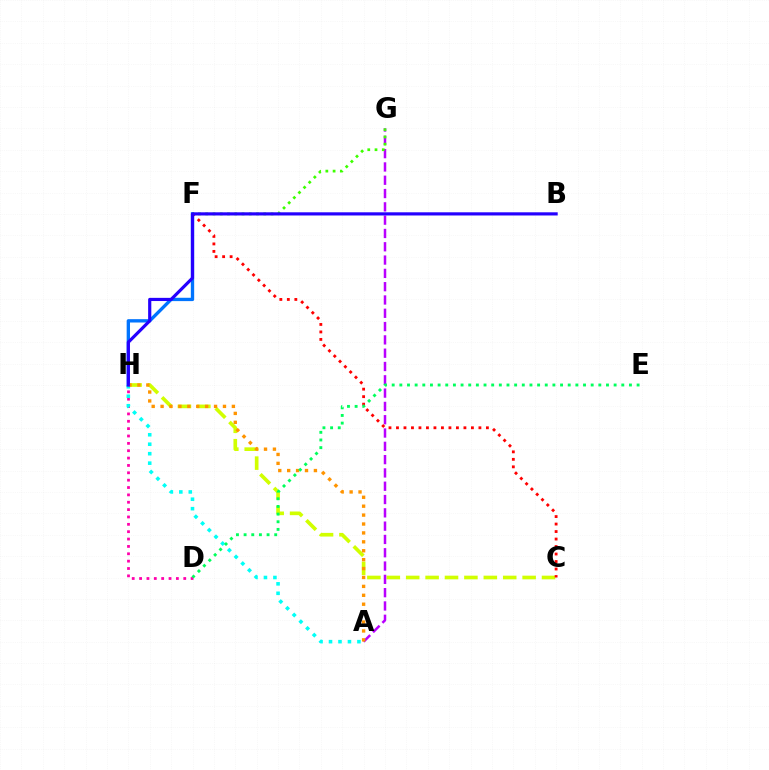{('C', 'H'): [{'color': '#d1ff00', 'line_style': 'dashed', 'thickness': 2.64}], ('F', 'H'): [{'color': '#0074ff', 'line_style': 'solid', 'thickness': 2.41}], ('D', 'H'): [{'color': '#ff00ac', 'line_style': 'dotted', 'thickness': 2.0}], ('A', 'G'): [{'color': '#b900ff', 'line_style': 'dashed', 'thickness': 1.81}], ('F', 'G'): [{'color': '#3dff00', 'line_style': 'dotted', 'thickness': 1.97}], ('A', 'H'): [{'color': '#00fff6', 'line_style': 'dotted', 'thickness': 2.57}, {'color': '#ff9400', 'line_style': 'dotted', 'thickness': 2.42}], ('C', 'F'): [{'color': '#ff0000', 'line_style': 'dotted', 'thickness': 2.04}], ('B', 'H'): [{'color': '#2500ff', 'line_style': 'solid', 'thickness': 2.29}], ('D', 'E'): [{'color': '#00ff5c', 'line_style': 'dotted', 'thickness': 2.08}]}